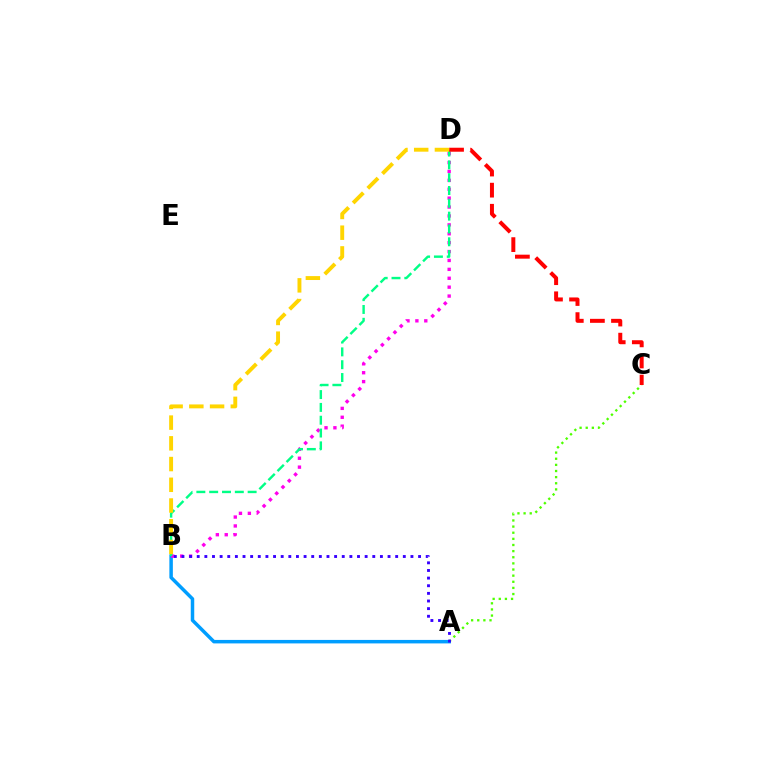{('A', 'C'): [{'color': '#4fff00', 'line_style': 'dotted', 'thickness': 1.67}], ('A', 'B'): [{'color': '#009eff', 'line_style': 'solid', 'thickness': 2.51}, {'color': '#3700ff', 'line_style': 'dotted', 'thickness': 2.07}], ('B', 'D'): [{'color': '#ff00ed', 'line_style': 'dotted', 'thickness': 2.42}, {'color': '#00ff86', 'line_style': 'dashed', 'thickness': 1.74}, {'color': '#ffd500', 'line_style': 'dashed', 'thickness': 2.82}], ('C', 'D'): [{'color': '#ff0000', 'line_style': 'dashed', 'thickness': 2.87}]}